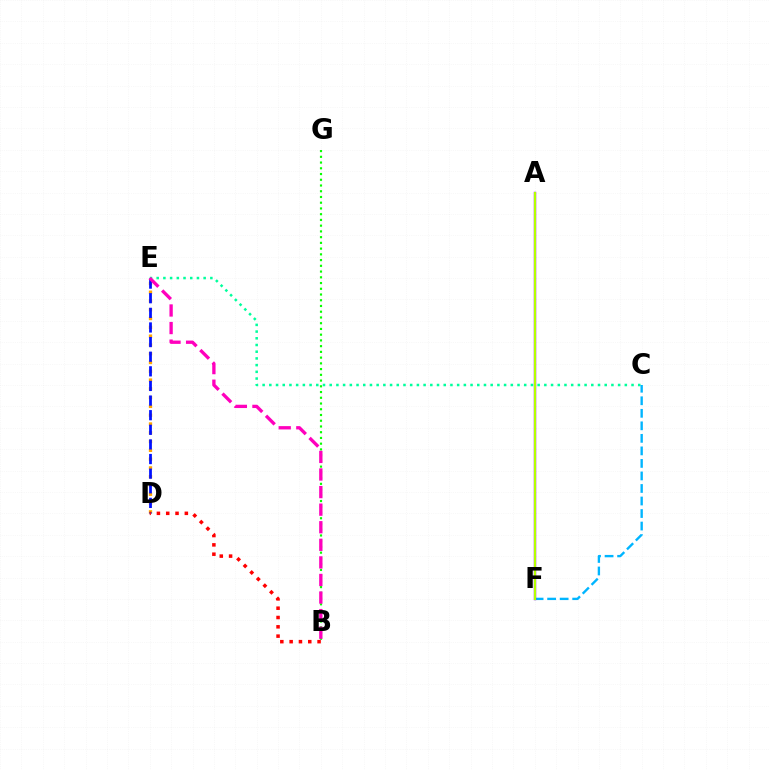{('D', 'E'): [{'color': '#ffa500', 'line_style': 'dotted', 'thickness': 2.39}, {'color': '#0010ff', 'line_style': 'dashed', 'thickness': 1.99}], ('C', 'E'): [{'color': '#00ff9d', 'line_style': 'dotted', 'thickness': 1.82}], ('C', 'F'): [{'color': '#00b5ff', 'line_style': 'dashed', 'thickness': 1.7}], ('B', 'D'): [{'color': '#ff0000', 'line_style': 'dotted', 'thickness': 2.53}], ('A', 'F'): [{'color': '#9b00ff', 'line_style': 'solid', 'thickness': 1.73}, {'color': '#b3ff00', 'line_style': 'solid', 'thickness': 1.57}], ('B', 'G'): [{'color': '#08ff00', 'line_style': 'dotted', 'thickness': 1.56}], ('B', 'E'): [{'color': '#ff00bd', 'line_style': 'dashed', 'thickness': 2.39}]}